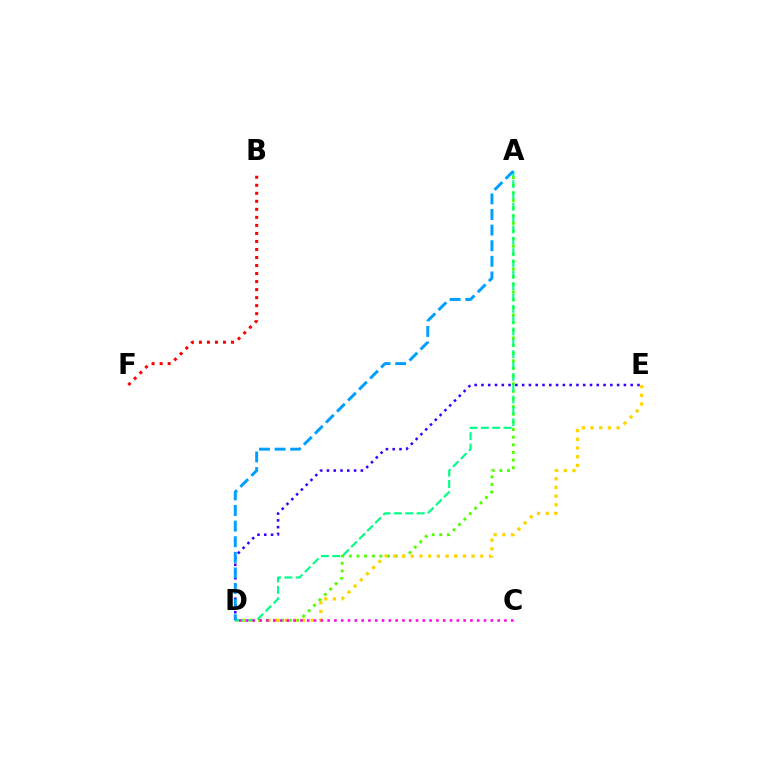{('D', 'E'): [{'color': '#3700ff', 'line_style': 'dotted', 'thickness': 1.84}, {'color': '#ffd500', 'line_style': 'dotted', 'thickness': 2.36}], ('A', 'D'): [{'color': '#4fff00', 'line_style': 'dotted', 'thickness': 2.07}, {'color': '#00ff86', 'line_style': 'dashed', 'thickness': 1.54}, {'color': '#009eff', 'line_style': 'dashed', 'thickness': 2.12}], ('C', 'D'): [{'color': '#ff00ed', 'line_style': 'dotted', 'thickness': 1.85}], ('B', 'F'): [{'color': '#ff0000', 'line_style': 'dotted', 'thickness': 2.18}]}